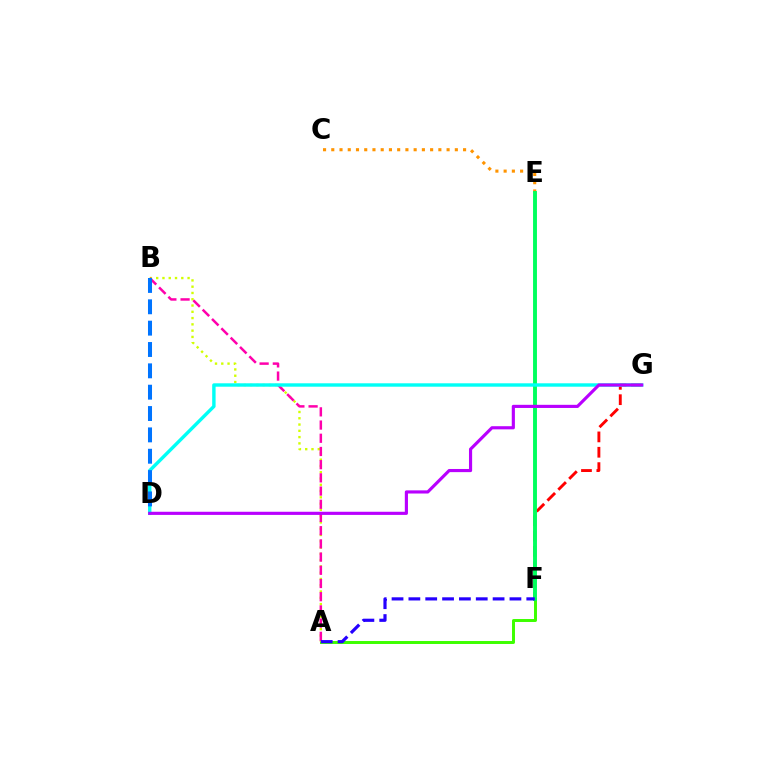{('A', 'F'): [{'color': '#3dff00', 'line_style': 'solid', 'thickness': 2.13}, {'color': '#2500ff', 'line_style': 'dashed', 'thickness': 2.29}], ('A', 'B'): [{'color': '#d1ff00', 'line_style': 'dotted', 'thickness': 1.71}, {'color': '#ff00ac', 'line_style': 'dashed', 'thickness': 1.79}], ('C', 'E'): [{'color': '#ff9400', 'line_style': 'dotted', 'thickness': 2.24}], ('F', 'G'): [{'color': '#ff0000', 'line_style': 'dashed', 'thickness': 2.09}], ('E', 'F'): [{'color': '#00ff5c', 'line_style': 'solid', 'thickness': 2.8}], ('D', 'G'): [{'color': '#00fff6', 'line_style': 'solid', 'thickness': 2.45}, {'color': '#b900ff', 'line_style': 'solid', 'thickness': 2.27}], ('B', 'D'): [{'color': '#0074ff', 'line_style': 'dashed', 'thickness': 2.9}]}